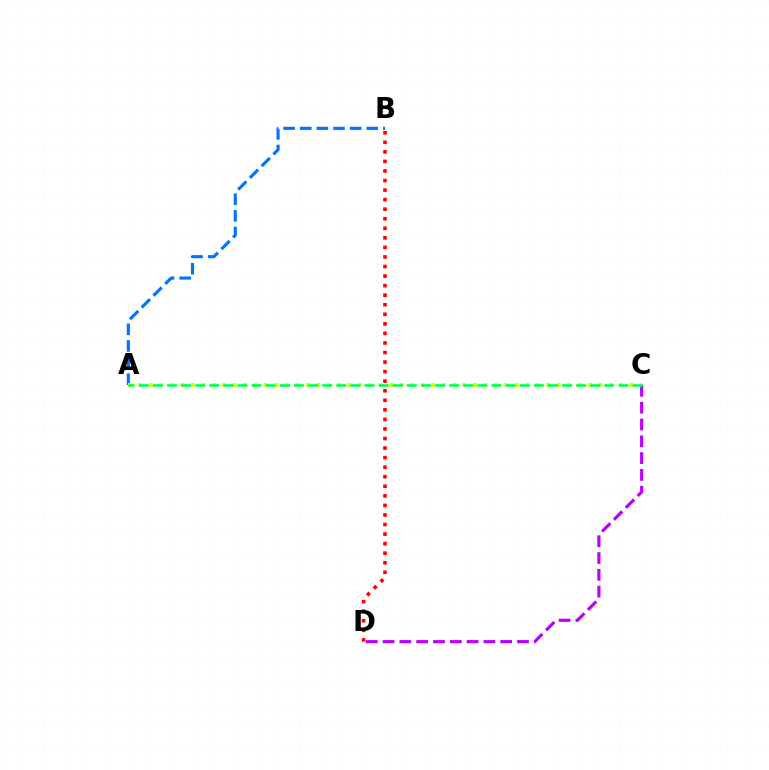{('A', 'B'): [{'color': '#0074ff', 'line_style': 'dashed', 'thickness': 2.26}], ('A', 'C'): [{'color': '#d1ff00', 'line_style': 'dotted', 'thickness': 2.84}, {'color': '#00ff5c', 'line_style': 'dashed', 'thickness': 1.92}], ('C', 'D'): [{'color': '#b900ff', 'line_style': 'dashed', 'thickness': 2.28}], ('B', 'D'): [{'color': '#ff0000', 'line_style': 'dotted', 'thickness': 2.6}]}